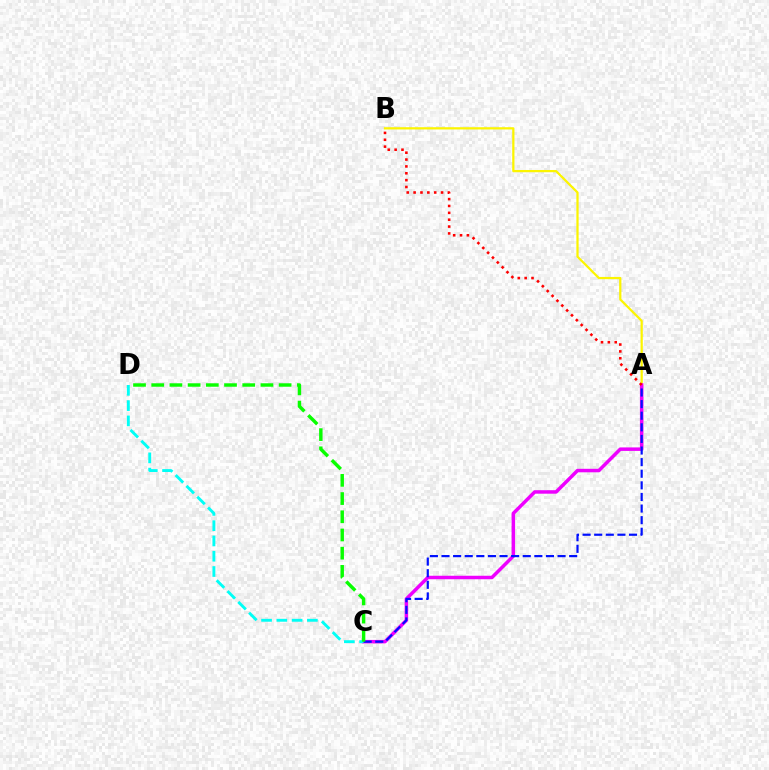{('A', 'B'): [{'color': '#fcf500', 'line_style': 'solid', 'thickness': 1.61}, {'color': '#ff0000', 'line_style': 'dotted', 'thickness': 1.86}], ('A', 'C'): [{'color': '#ee00ff', 'line_style': 'solid', 'thickness': 2.52}, {'color': '#0010ff', 'line_style': 'dashed', 'thickness': 1.58}], ('C', 'D'): [{'color': '#00fff6', 'line_style': 'dashed', 'thickness': 2.08}, {'color': '#08ff00', 'line_style': 'dashed', 'thickness': 2.47}]}